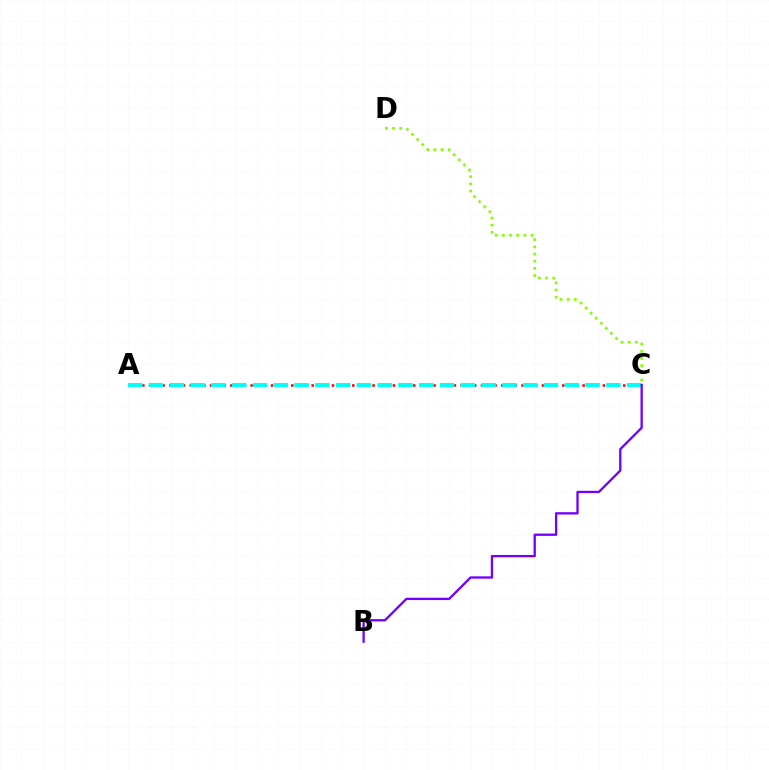{('A', 'C'): [{'color': '#ff0000', 'line_style': 'dotted', 'thickness': 1.84}, {'color': '#00fff6', 'line_style': 'dashed', 'thickness': 2.82}], ('C', 'D'): [{'color': '#84ff00', 'line_style': 'dotted', 'thickness': 1.95}], ('B', 'C'): [{'color': '#7200ff', 'line_style': 'solid', 'thickness': 1.66}]}